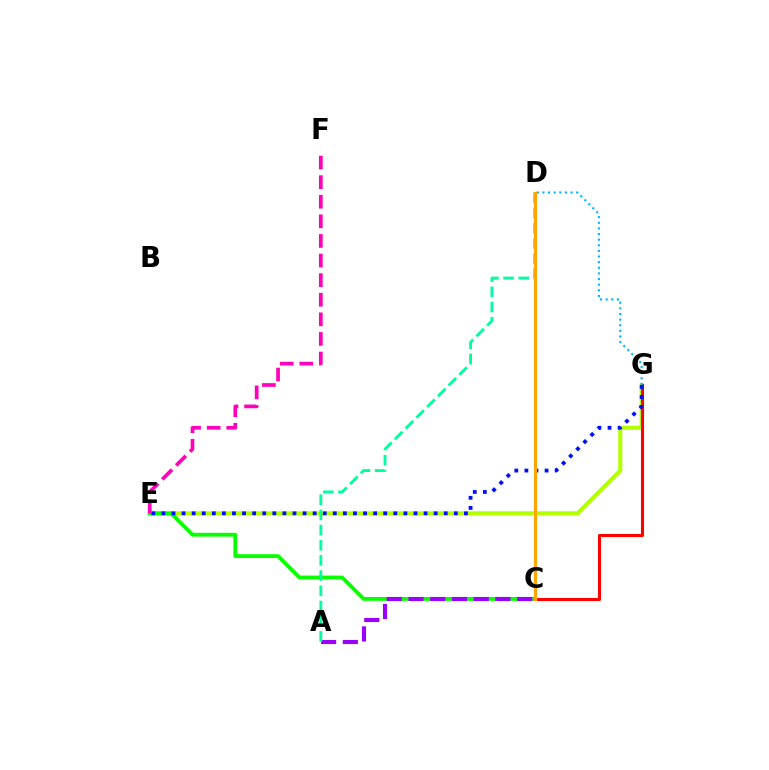{('E', 'G'): [{'color': '#b3ff00', 'line_style': 'solid', 'thickness': 2.95}, {'color': '#0010ff', 'line_style': 'dotted', 'thickness': 2.74}], ('C', 'E'): [{'color': '#08ff00', 'line_style': 'solid', 'thickness': 2.75}], ('C', 'G'): [{'color': '#ff0000', 'line_style': 'solid', 'thickness': 2.21}], ('A', 'C'): [{'color': '#9b00ff', 'line_style': 'dashed', 'thickness': 2.95}], ('D', 'G'): [{'color': '#00b5ff', 'line_style': 'dotted', 'thickness': 1.53}], ('E', 'F'): [{'color': '#ff00bd', 'line_style': 'dashed', 'thickness': 2.66}], ('A', 'D'): [{'color': '#00ff9d', 'line_style': 'dashed', 'thickness': 2.06}], ('C', 'D'): [{'color': '#ffa500', 'line_style': 'solid', 'thickness': 2.27}]}